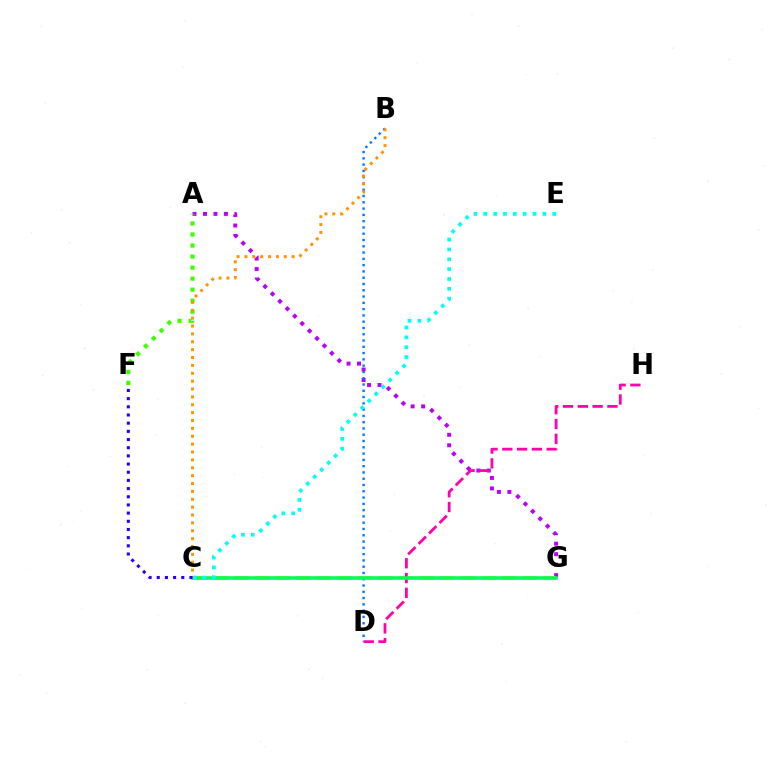{('A', 'G'): [{'color': '#b900ff', 'line_style': 'dotted', 'thickness': 2.85}], ('C', 'G'): [{'color': '#d1ff00', 'line_style': 'dashed', 'thickness': 2.8}, {'color': '#ff0000', 'line_style': 'solid', 'thickness': 1.59}, {'color': '#00ff5c', 'line_style': 'solid', 'thickness': 2.53}], ('B', 'D'): [{'color': '#0074ff', 'line_style': 'dotted', 'thickness': 1.71}], ('D', 'H'): [{'color': '#ff00ac', 'line_style': 'dashed', 'thickness': 2.01}], ('A', 'F'): [{'color': '#3dff00', 'line_style': 'dotted', 'thickness': 3.0}], ('C', 'E'): [{'color': '#00fff6', 'line_style': 'dotted', 'thickness': 2.68}], ('B', 'C'): [{'color': '#ff9400', 'line_style': 'dotted', 'thickness': 2.14}], ('C', 'F'): [{'color': '#2500ff', 'line_style': 'dotted', 'thickness': 2.22}]}